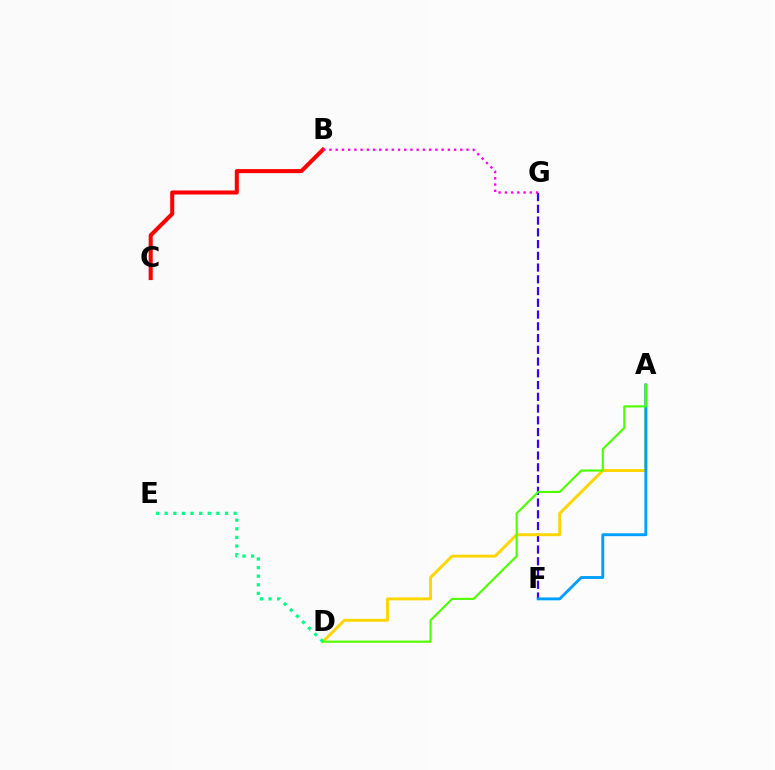{('F', 'G'): [{'color': '#3700ff', 'line_style': 'dashed', 'thickness': 1.6}], ('A', 'D'): [{'color': '#ffd500', 'line_style': 'solid', 'thickness': 2.11}, {'color': '#4fff00', 'line_style': 'solid', 'thickness': 1.55}], ('A', 'F'): [{'color': '#009eff', 'line_style': 'solid', 'thickness': 2.07}], ('B', 'C'): [{'color': '#ff0000', 'line_style': 'solid', 'thickness': 2.92}], ('D', 'E'): [{'color': '#00ff86', 'line_style': 'dotted', 'thickness': 2.34}], ('B', 'G'): [{'color': '#ff00ed', 'line_style': 'dotted', 'thickness': 1.69}]}